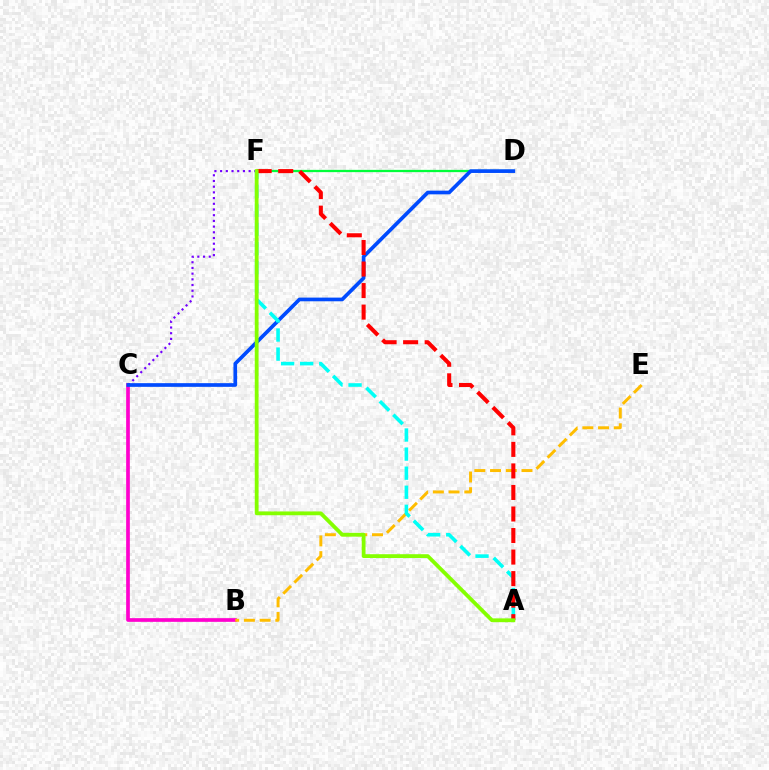{('D', 'F'): [{'color': '#00ff39', 'line_style': 'solid', 'thickness': 1.64}], ('B', 'C'): [{'color': '#ff00cf', 'line_style': 'solid', 'thickness': 2.65}], ('B', 'E'): [{'color': '#ffbd00', 'line_style': 'dashed', 'thickness': 2.14}], ('C', 'F'): [{'color': '#7200ff', 'line_style': 'dotted', 'thickness': 1.55}], ('C', 'D'): [{'color': '#004bff', 'line_style': 'solid', 'thickness': 2.65}], ('A', 'F'): [{'color': '#00fff6', 'line_style': 'dashed', 'thickness': 2.59}, {'color': '#ff0000', 'line_style': 'dashed', 'thickness': 2.93}, {'color': '#84ff00', 'line_style': 'solid', 'thickness': 2.74}]}